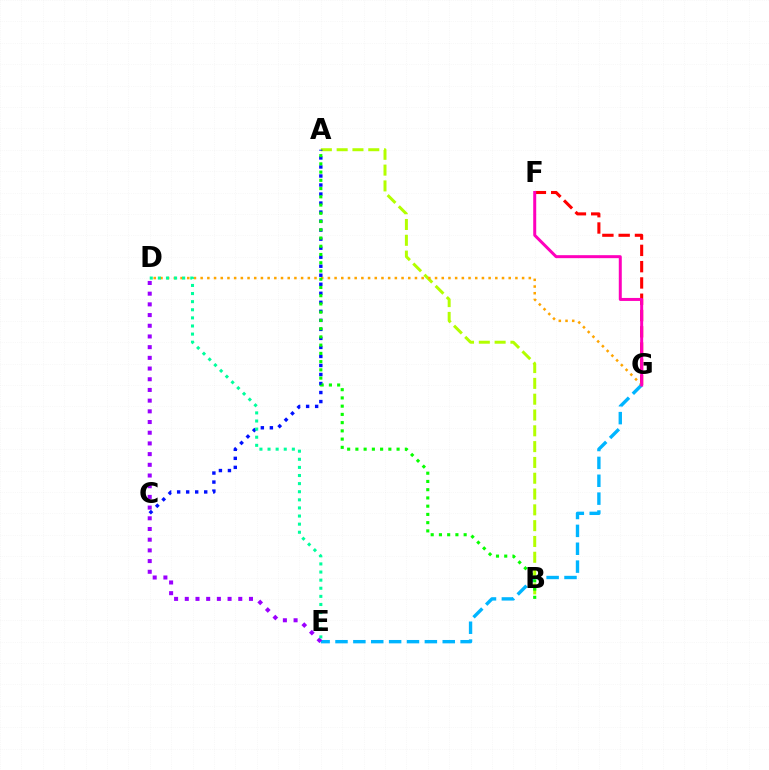{('A', 'B'): [{'color': '#b3ff00', 'line_style': 'dashed', 'thickness': 2.15}, {'color': '#08ff00', 'line_style': 'dotted', 'thickness': 2.24}], ('F', 'G'): [{'color': '#ff0000', 'line_style': 'dashed', 'thickness': 2.21}, {'color': '#ff00bd', 'line_style': 'solid', 'thickness': 2.16}], ('D', 'G'): [{'color': '#ffa500', 'line_style': 'dotted', 'thickness': 1.82}], ('A', 'C'): [{'color': '#0010ff', 'line_style': 'dotted', 'thickness': 2.45}], ('E', 'G'): [{'color': '#00b5ff', 'line_style': 'dashed', 'thickness': 2.43}], ('D', 'E'): [{'color': '#9b00ff', 'line_style': 'dotted', 'thickness': 2.91}, {'color': '#00ff9d', 'line_style': 'dotted', 'thickness': 2.2}]}